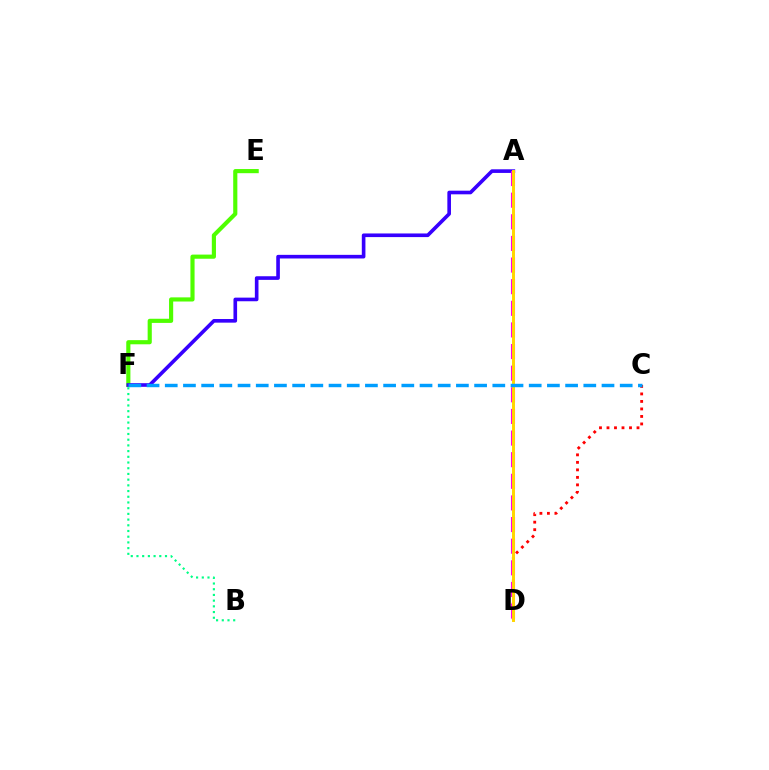{('E', 'F'): [{'color': '#4fff00', 'line_style': 'solid', 'thickness': 2.98}], ('C', 'D'): [{'color': '#ff0000', 'line_style': 'dotted', 'thickness': 2.04}], ('A', 'F'): [{'color': '#3700ff', 'line_style': 'solid', 'thickness': 2.61}], ('B', 'F'): [{'color': '#00ff86', 'line_style': 'dotted', 'thickness': 1.55}], ('A', 'D'): [{'color': '#ff00ed', 'line_style': 'dashed', 'thickness': 2.94}, {'color': '#ffd500', 'line_style': 'solid', 'thickness': 2.12}], ('C', 'F'): [{'color': '#009eff', 'line_style': 'dashed', 'thickness': 2.47}]}